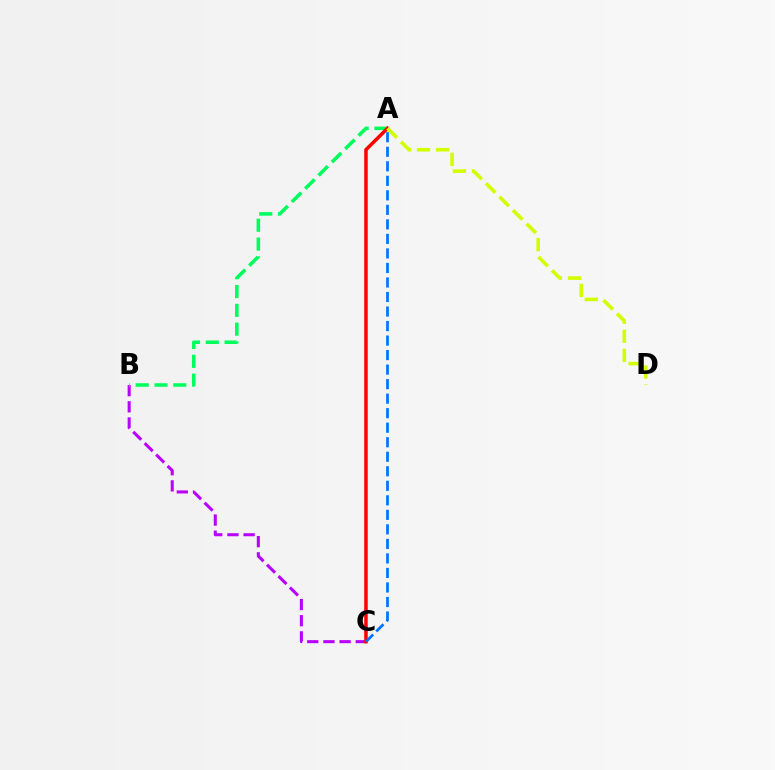{('B', 'C'): [{'color': '#b900ff', 'line_style': 'dashed', 'thickness': 2.2}], ('A', 'B'): [{'color': '#00ff5c', 'line_style': 'dashed', 'thickness': 2.55}], ('A', 'C'): [{'color': '#ff0000', 'line_style': 'solid', 'thickness': 2.53}, {'color': '#0074ff', 'line_style': 'dashed', 'thickness': 1.97}], ('A', 'D'): [{'color': '#d1ff00', 'line_style': 'dashed', 'thickness': 2.59}]}